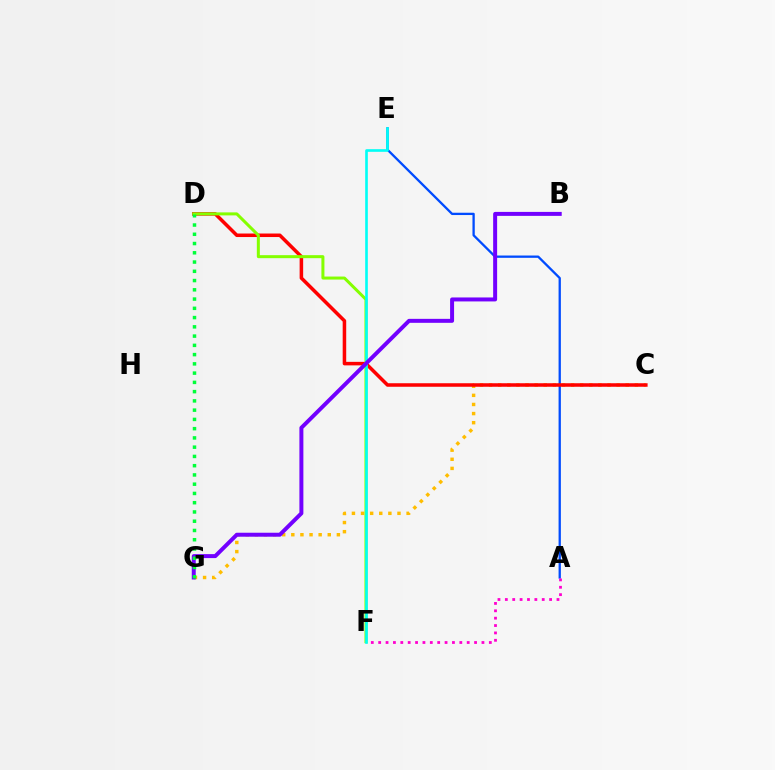{('A', 'E'): [{'color': '#004bff', 'line_style': 'solid', 'thickness': 1.66}], ('A', 'F'): [{'color': '#ff00cf', 'line_style': 'dotted', 'thickness': 2.0}], ('C', 'G'): [{'color': '#ffbd00', 'line_style': 'dotted', 'thickness': 2.48}], ('C', 'D'): [{'color': '#ff0000', 'line_style': 'solid', 'thickness': 2.54}], ('D', 'F'): [{'color': '#84ff00', 'line_style': 'solid', 'thickness': 2.17}], ('E', 'F'): [{'color': '#00fff6', 'line_style': 'solid', 'thickness': 1.9}], ('B', 'G'): [{'color': '#7200ff', 'line_style': 'solid', 'thickness': 2.86}], ('D', 'G'): [{'color': '#00ff39', 'line_style': 'dotted', 'thickness': 2.51}]}